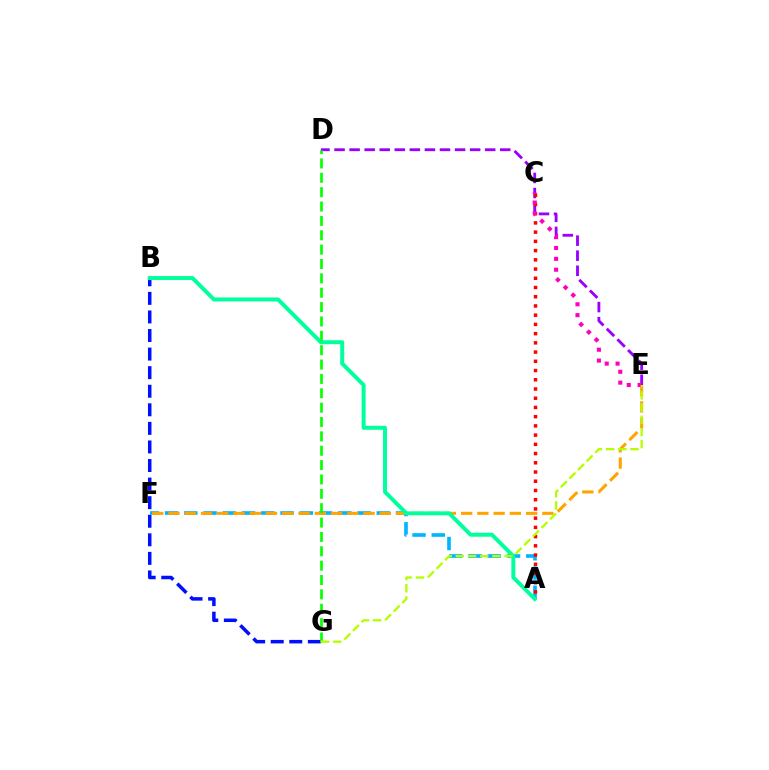{('B', 'G'): [{'color': '#0010ff', 'line_style': 'dashed', 'thickness': 2.52}], ('D', 'E'): [{'color': '#9b00ff', 'line_style': 'dashed', 'thickness': 2.05}], ('A', 'F'): [{'color': '#00b5ff', 'line_style': 'dashed', 'thickness': 2.61}], ('A', 'C'): [{'color': '#ff0000', 'line_style': 'dotted', 'thickness': 2.51}], ('E', 'F'): [{'color': '#ffa500', 'line_style': 'dashed', 'thickness': 2.21}], ('A', 'B'): [{'color': '#00ff9d', 'line_style': 'solid', 'thickness': 2.85}], ('D', 'G'): [{'color': '#08ff00', 'line_style': 'dashed', 'thickness': 1.95}], ('C', 'E'): [{'color': '#ff00bd', 'line_style': 'dotted', 'thickness': 2.95}], ('E', 'G'): [{'color': '#b3ff00', 'line_style': 'dashed', 'thickness': 1.66}]}